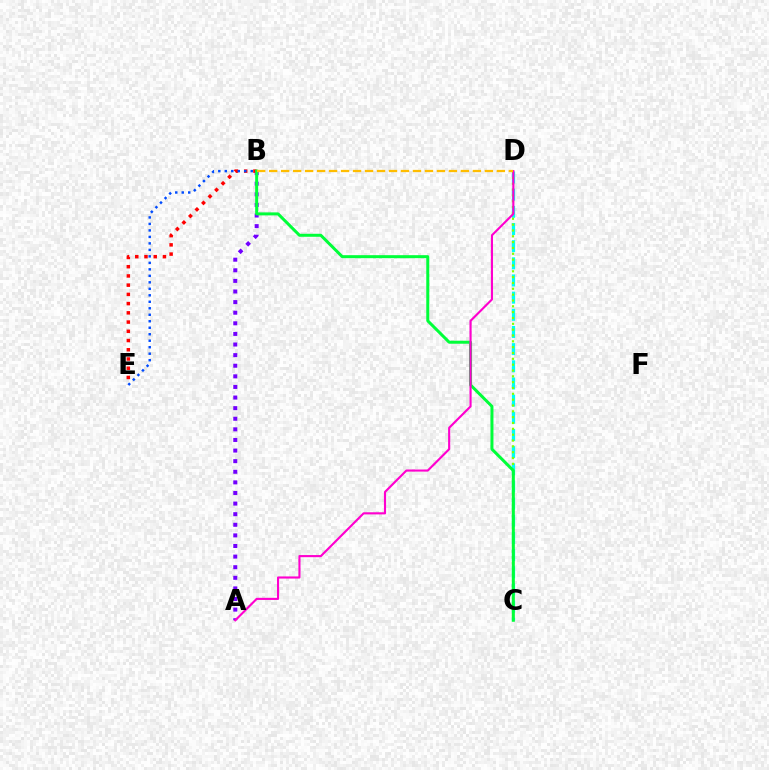{('A', 'B'): [{'color': '#7200ff', 'line_style': 'dotted', 'thickness': 2.88}], ('C', 'D'): [{'color': '#00fff6', 'line_style': 'dashed', 'thickness': 2.33}, {'color': '#84ff00', 'line_style': 'dotted', 'thickness': 1.59}], ('B', 'E'): [{'color': '#ff0000', 'line_style': 'dotted', 'thickness': 2.51}, {'color': '#004bff', 'line_style': 'dotted', 'thickness': 1.76}], ('B', 'C'): [{'color': '#00ff39', 'line_style': 'solid', 'thickness': 2.16}], ('A', 'D'): [{'color': '#ff00cf', 'line_style': 'solid', 'thickness': 1.53}], ('B', 'D'): [{'color': '#ffbd00', 'line_style': 'dashed', 'thickness': 1.63}]}